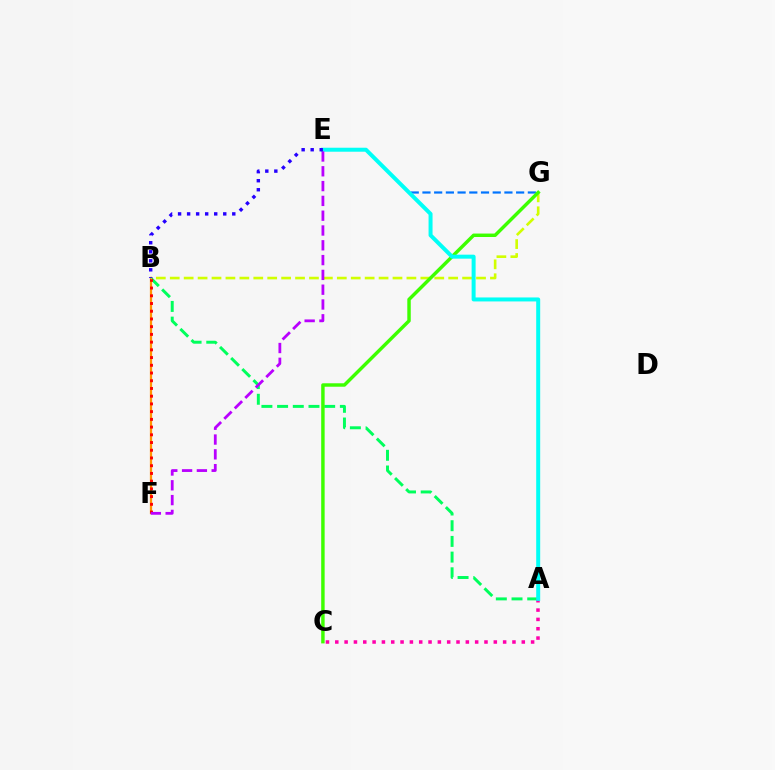{('B', 'F'): [{'color': '#ff9400', 'line_style': 'solid', 'thickness': 1.62}, {'color': '#ff0000', 'line_style': 'dotted', 'thickness': 2.1}], ('A', 'B'): [{'color': '#00ff5c', 'line_style': 'dashed', 'thickness': 2.13}], ('E', 'G'): [{'color': '#0074ff', 'line_style': 'dashed', 'thickness': 1.59}], ('A', 'C'): [{'color': '#ff00ac', 'line_style': 'dotted', 'thickness': 2.53}], ('B', 'G'): [{'color': '#d1ff00', 'line_style': 'dashed', 'thickness': 1.89}], ('C', 'G'): [{'color': '#3dff00', 'line_style': 'solid', 'thickness': 2.48}], ('A', 'E'): [{'color': '#00fff6', 'line_style': 'solid', 'thickness': 2.87}], ('E', 'F'): [{'color': '#b900ff', 'line_style': 'dashed', 'thickness': 2.01}], ('B', 'E'): [{'color': '#2500ff', 'line_style': 'dotted', 'thickness': 2.45}]}